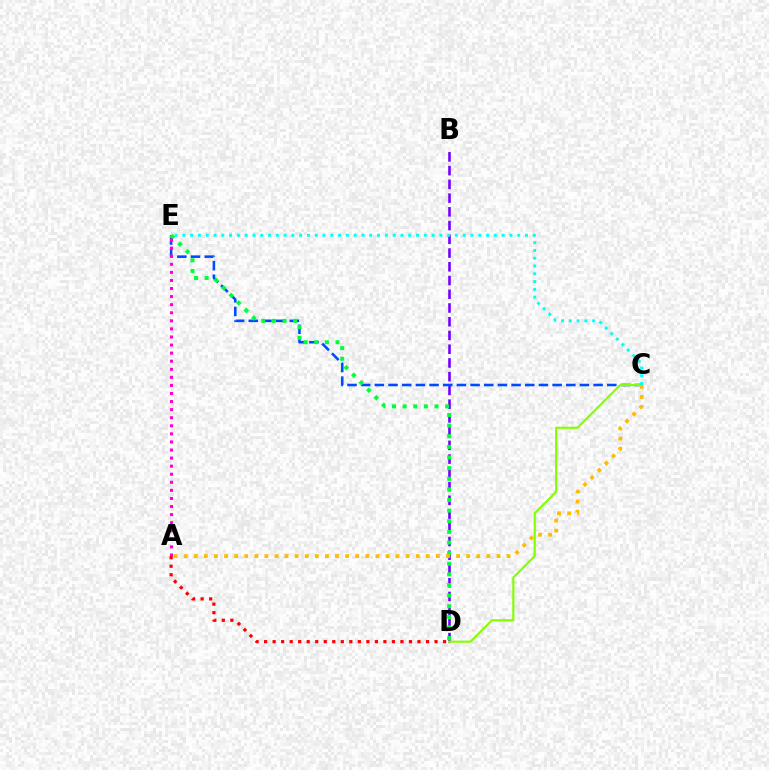{('B', 'D'): [{'color': '#7200ff', 'line_style': 'dashed', 'thickness': 1.87}], ('C', 'E'): [{'color': '#004bff', 'line_style': 'dashed', 'thickness': 1.86}, {'color': '#00fff6', 'line_style': 'dotted', 'thickness': 2.12}], ('D', 'E'): [{'color': '#00ff39', 'line_style': 'dotted', 'thickness': 2.89}], ('A', 'E'): [{'color': '#ff00cf', 'line_style': 'dotted', 'thickness': 2.19}], ('C', 'D'): [{'color': '#84ff00', 'line_style': 'solid', 'thickness': 1.55}], ('A', 'C'): [{'color': '#ffbd00', 'line_style': 'dotted', 'thickness': 2.74}], ('A', 'D'): [{'color': '#ff0000', 'line_style': 'dotted', 'thickness': 2.32}]}